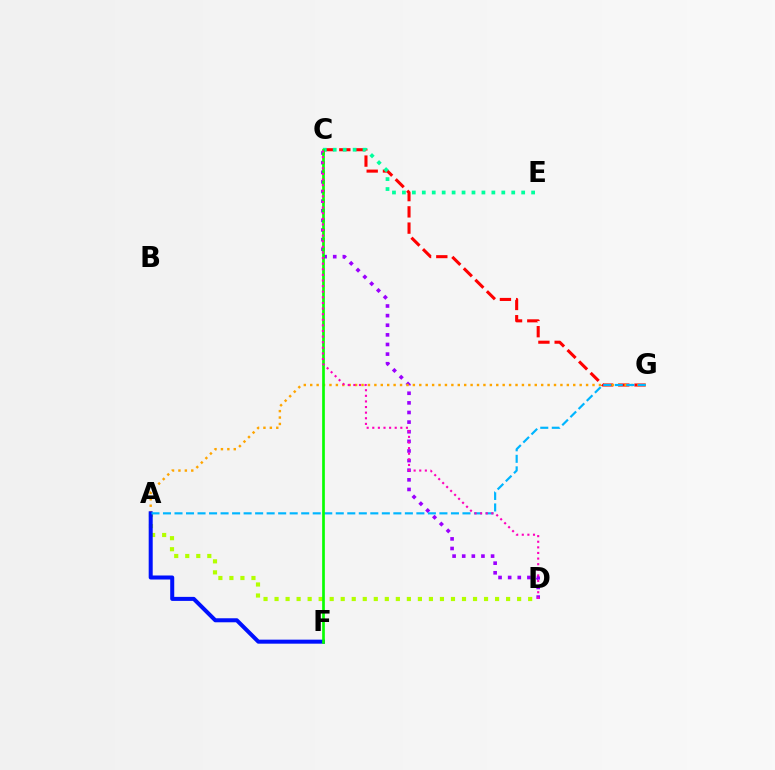{('C', 'G'): [{'color': '#ff0000', 'line_style': 'dashed', 'thickness': 2.21}], ('C', 'D'): [{'color': '#9b00ff', 'line_style': 'dotted', 'thickness': 2.61}, {'color': '#ff00bd', 'line_style': 'dotted', 'thickness': 1.52}], ('C', 'E'): [{'color': '#00ff9d', 'line_style': 'dotted', 'thickness': 2.7}], ('A', 'G'): [{'color': '#ffa500', 'line_style': 'dotted', 'thickness': 1.74}, {'color': '#00b5ff', 'line_style': 'dashed', 'thickness': 1.56}], ('A', 'D'): [{'color': '#b3ff00', 'line_style': 'dotted', 'thickness': 3.0}], ('A', 'F'): [{'color': '#0010ff', 'line_style': 'solid', 'thickness': 2.9}], ('C', 'F'): [{'color': '#08ff00', 'line_style': 'solid', 'thickness': 1.94}]}